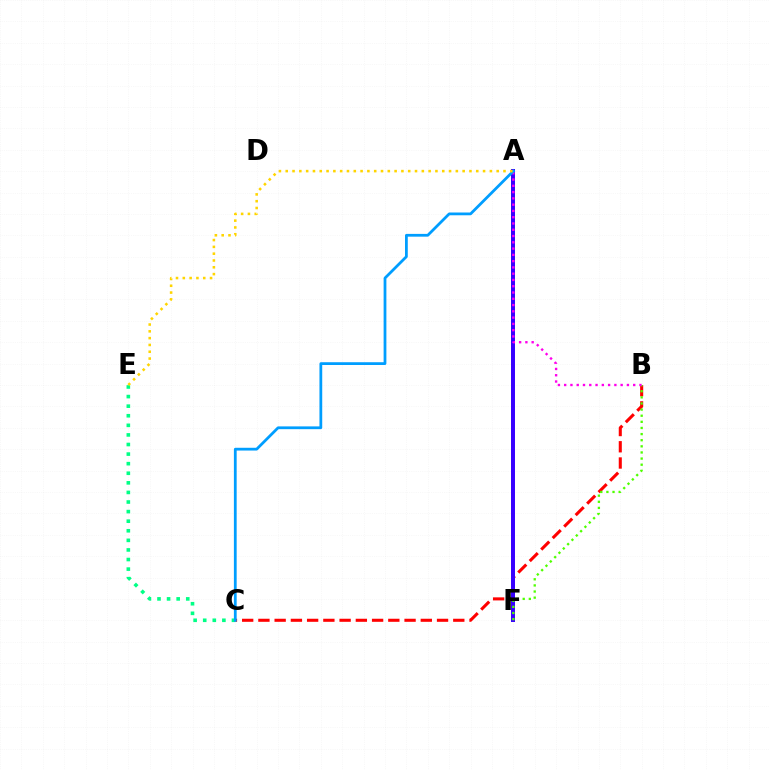{('B', 'C'): [{'color': '#ff0000', 'line_style': 'dashed', 'thickness': 2.21}], ('A', 'F'): [{'color': '#3700ff', 'line_style': 'solid', 'thickness': 2.86}], ('B', 'F'): [{'color': '#4fff00', 'line_style': 'dotted', 'thickness': 1.66}], ('A', 'B'): [{'color': '#ff00ed', 'line_style': 'dotted', 'thickness': 1.71}], ('C', 'E'): [{'color': '#00ff86', 'line_style': 'dotted', 'thickness': 2.6}], ('A', 'C'): [{'color': '#009eff', 'line_style': 'solid', 'thickness': 2.0}], ('A', 'E'): [{'color': '#ffd500', 'line_style': 'dotted', 'thickness': 1.85}]}